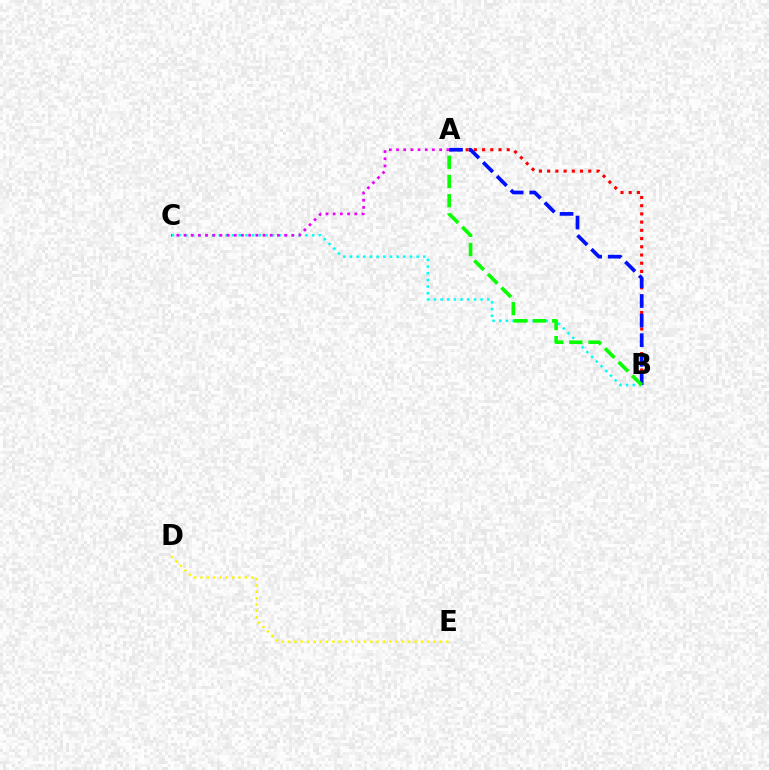{('A', 'B'): [{'color': '#ff0000', 'line_style': 'dotted', 'thickness': 2.23}, {'color': '#0010ff', 'line_style': 'dashed', 'thickness': 2.66}, {'color': '#08ff00', 'line_style': 'dashed', 'thickness': 2.61}], ('B', 'C'): [{'color': '#00fff6', 'line_style': 'dotted', 'thickness': 1.81}], ('A', 'C'): [{'color': '#ee00ff', 'line_style': 'dotted', 'thickness': 1.95}], ('D', 'E'): [{'color': '#fcf500', 'line_style': 'dotted', 'thickness': 1.72}]}